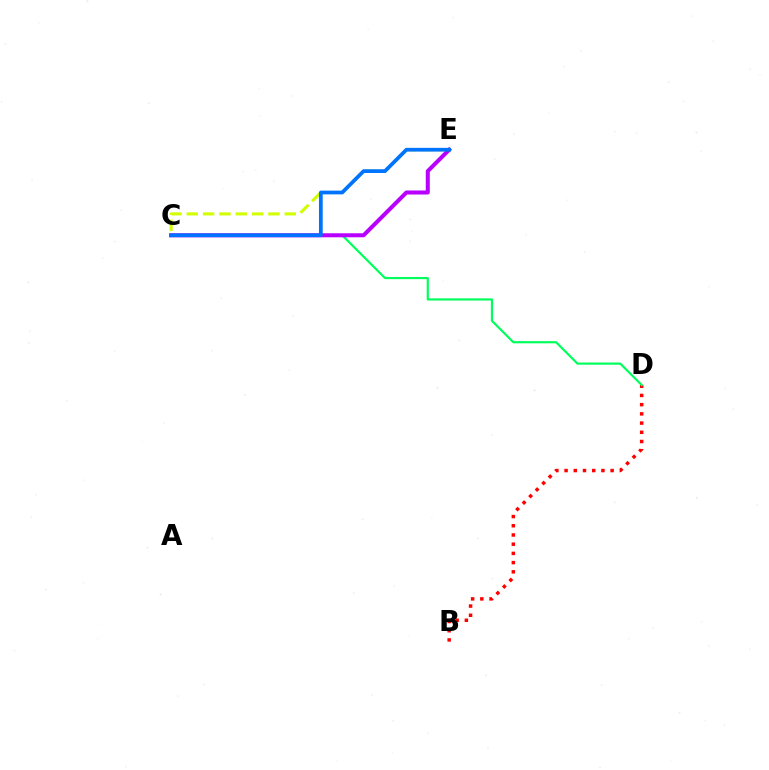{('C', 'E'): [{'color': '#d1ff00', 'line_style': 'dashed', 'thickness': 2.22}, {'color': '#b900ff', 'line_style': 'solid', 'thickness': 2.9}, {'color': '#0074ff', 'line_style': 'solid', 'thickness': 2.69}], ('B', 'D'): [{'color': '#ff0000', 'line_style': 'dotted', 'thickness': 2.5}], ('C', 'D'): [{'color': '#00ff5c', 'line_style': 'solid', 'thickness': 1.57}]}